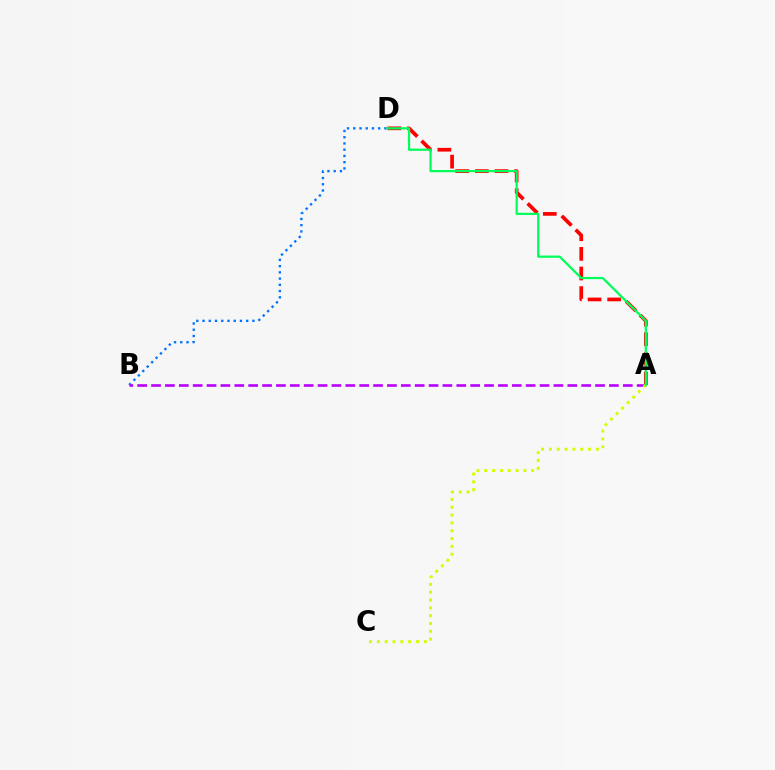{('B', 'D'): [{'color': '#0074ff', 'line_style': 'dotted', 'thickness': 1.69}], ('A', 'B'): [{'color': '#b900ff', 'line_style': 'dashed', 'thickness': 1.88}], ('A', 'D'): [{'color': '#ff0000', 'line_style': 'dashed', 'thickness': 2.67}, {'color': '#00ff5c', 'line_style': 'solid', 'thickness': 1.61}], ('A', 'C'): [{'color': '#d1ff00', 'line_style': 'dotted', 'thickness': 2.13}]}